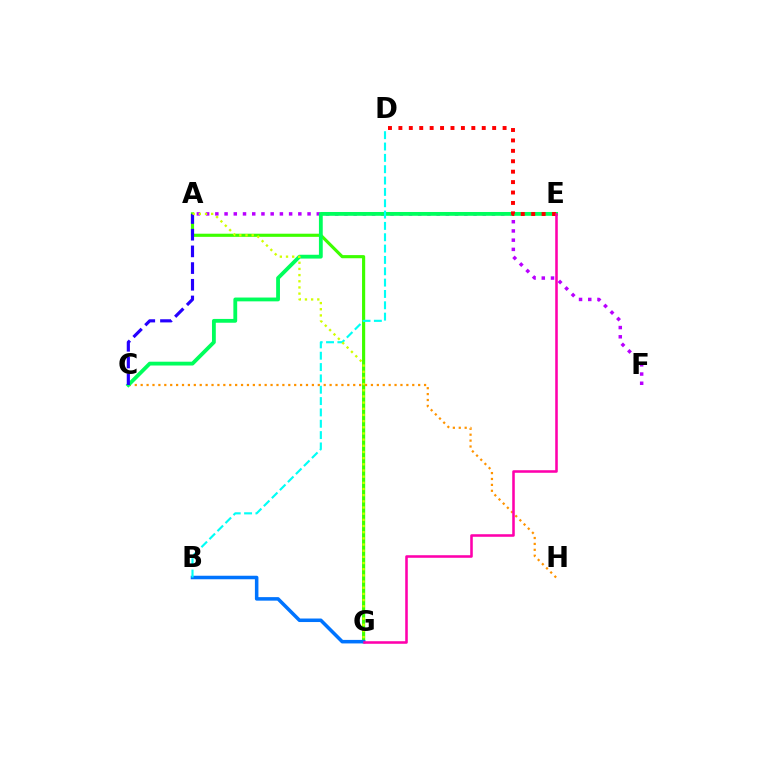{('A', 'G'): [{'color': '#3dff00', 'line_style': 'solid', 'thickness': 2.26}, {'color': '#d1ff00', 'line_style': 'dotted', 'thickness': 1.68}], ('C', 'H'): [{'color': '#ff9400', 'line_style': 'dotted', 'thickness': 1.6}], ('B', 'G'): [{'color': '#0074ff', 'line_style': 'solid', 'thickness': 2.54}], ('A', 'F'): [{'color': '#b900ff', 'line_style': 'dotted', 'thickness': 2.51}], ('C', 'E'): [{'color': '#00ff5c', 'line_style': 'solid', 'thickness': 2.75}], ('A', 'C'): [{'color': '#2500ff', 'line_style': 'dashed', 'thickness': 2.27}], ('D', 'E'): [{'color': '#ff0000', 'line_style': 'dotted', 'thickness': 2.83}], ('B', 'D'): [{'color': '#00fff6', 'line_style': 'dashed', 'thickness': 1.54}], ('E', 'G'): [{'color': '#ff00ac', 'line_style': 'solid', 'thickness': 1.85}]}